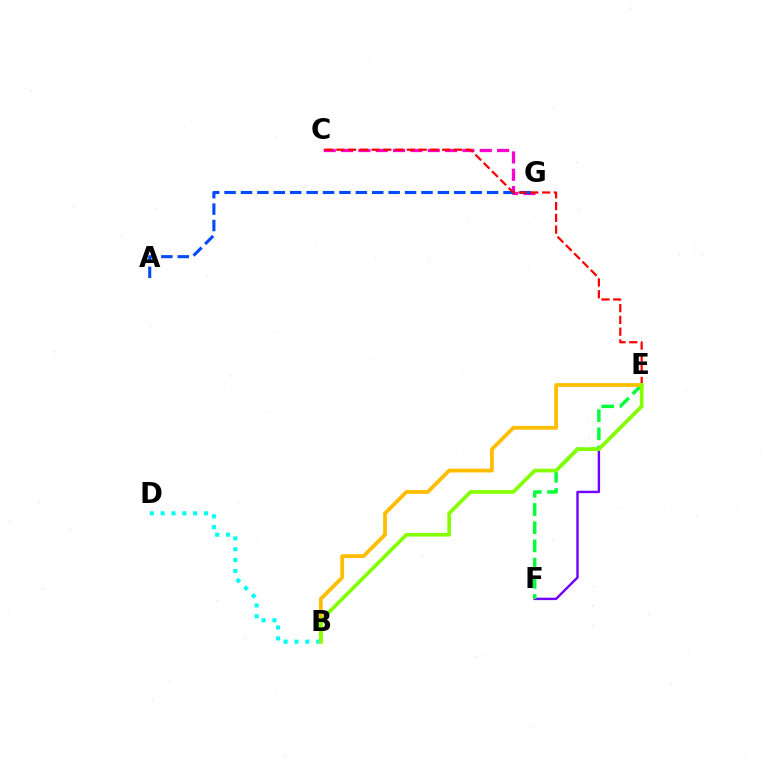{('E', 'F'): [{'color': '#7200ff', 'line_style': 'solid', 'thickness': 1.74}, {'color': '#00ff39', 'line_style': 'dashed', 'thickness': 2.47}], ('C', 'G'): [{'color': '#ff00cf', 'line_style': 'dashed', 'thickness': 2.36}], ('A', 'G'): [{'color': '#004bff', 'line_style': 'dashed', 'thickness': 2.23}], ('B', 'D'): [{'color': '#00fff6', 'line_style': 'dotted', 'thickness': 2.95}], ('C', 'E'): [{'color': '#ff0000', 'line_style': 'dashed', 'thickness': 1.6}], ('B', 'E'): [{'color': '#ffbd00', 'line_style': 'solid', 'thickness': 2.71}, {'color': '#84ff00', 'line_style': 'solid', 'thickness': 2.64}]}